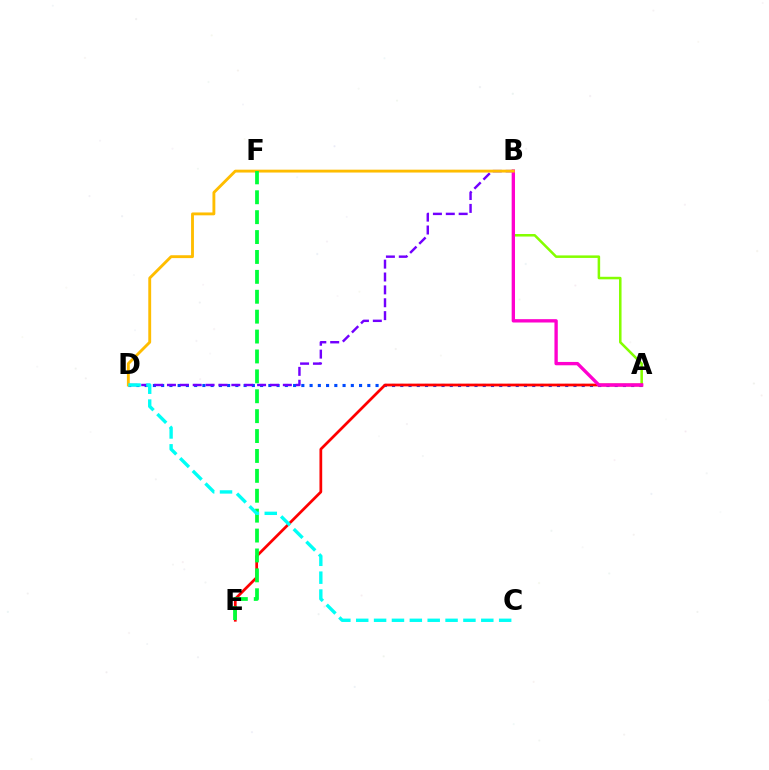{('A', 'D'): [{'color': '#004bff', 'line_style': 'dotted', 'thickness': 2.24}], ('A', 'B'): [{'color': '#84ff00', 'line_style': 'solid', 'thickness': 1.82}, {'color': '#ff00cf', 'line_style': 'solid', 'thickness': 2.41}], ('A', 'E'): [{'color': '#ff0000', 'line_style': 'solid', 'thickness': 1.97}], ('B', 'D'): [{'color': '#7200ff', 'line_style': 'dashed', 'thickness': 1.75}, {'color': '#ffbd00', 'line_style': 'solid', 'thickness': 2.06}], ('E', 'F'): [{'color': '#00ff39', 'line_style': 'dashed', 'thickness': 2.7}], ('C', 'D'): [{'color': '#00fff6', 'line_style': 'dashed', 'thickness': 2.43}]}